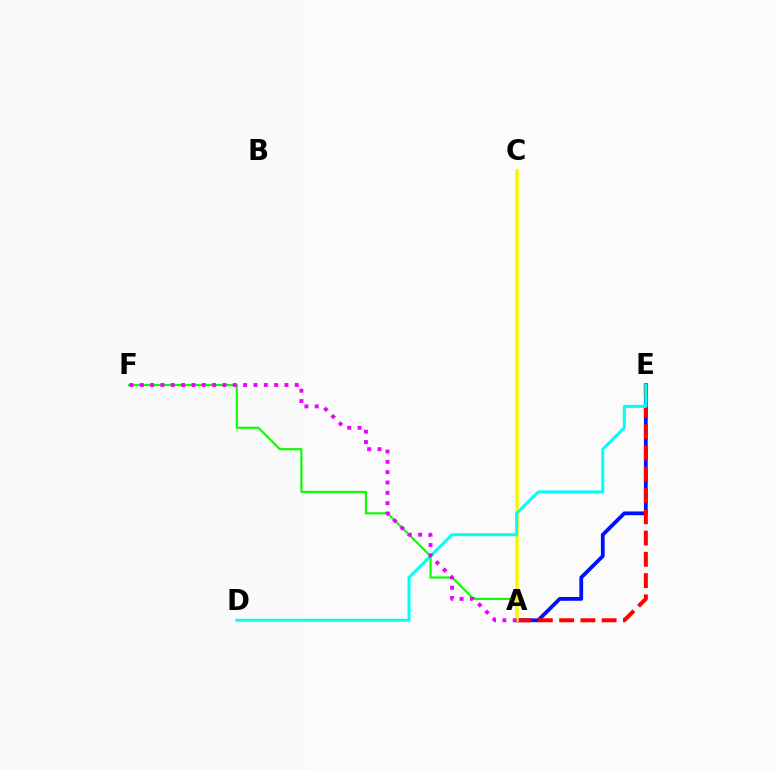{('A', 'E'): [{'color': '#0010ff', 'line_style': 'solid', 'thickness': 2.71}, {'color': '#ff0000', 'line_style': 'dashed', 'thickness': 2.89}], ('A', 'F'): [{'color': '#08ff00', 'line_style': 'solid', 'thickness': 1.54}, {'color': '#ee00ff', 'line_style': 'dotted', 'thickness': 2.81}], ('A', 'C'): [{'color': '#fcf500', 'line_style': 'solid', 'thickness': 2.62}], ('D', 'E'): [{'color': '#00fff6', 'line_style': 'solid', 'thickness': 2.17}]}